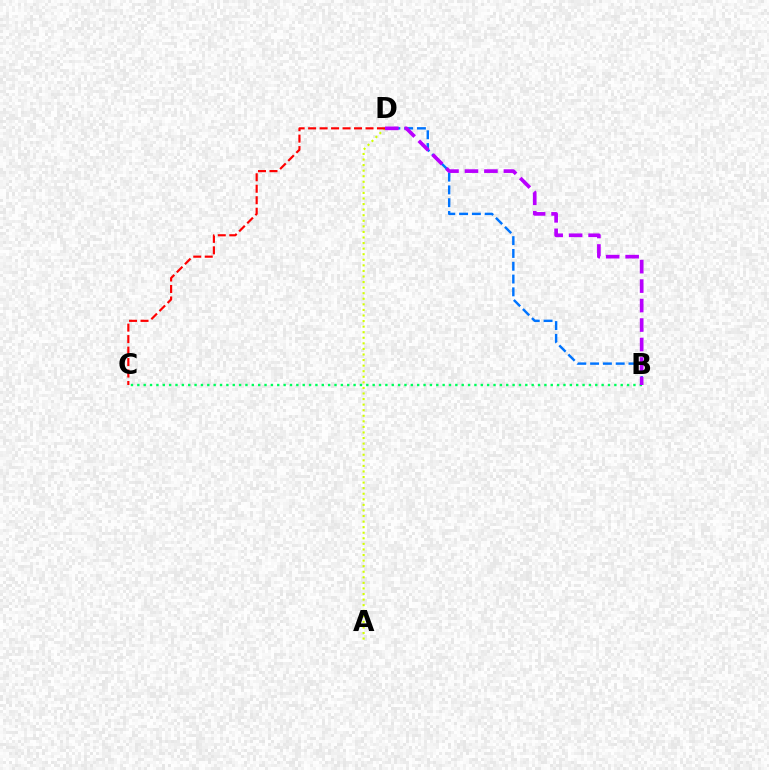{('B', 'C'): [{'color': '#00ff5c', 'line_style': 'dotted', 'thickness': 1.73}], ('B', 'D'): [{'color': '#0074ff', 'line_style': 'dashed', 'thickness': 1.74}, {'color': '#b900ff', 'line_style': 'dashed', 'thickness': 2.65}], ('A', 'D'): [{'color': '#d1ff00', 'line_style': 'dotted', 'thickness': 1.51}], ('C', 'D'): [{'color': '#ff0000', 'line_style': 'dashed', 'thickness': 1.56}]}